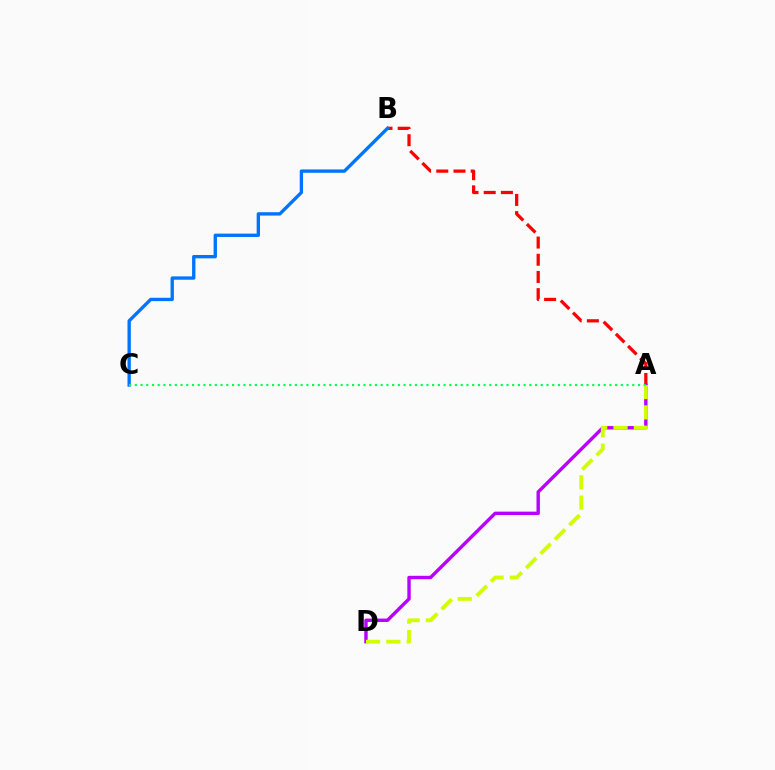{('A', 'B'): [{'color': '#ff0000', 'line_style': 'dashed', 'thickness': 2.34}], ('B', 'C'): [{'color': '#0074ff', 'line_style': 'solid', 'thickness': 2.41}], ('A', 'D'): [{'color': '#b900ff', 'line_style': 'solid', 'thickness': 2.45}, {'color': '#d1ff00', 'line_style': 'dashed', 'thickness': 2.76}], ('A', 'C'): [{'color': '#00ff5c', 'line_style': 'dotted', 'thickness': 1.55}]}